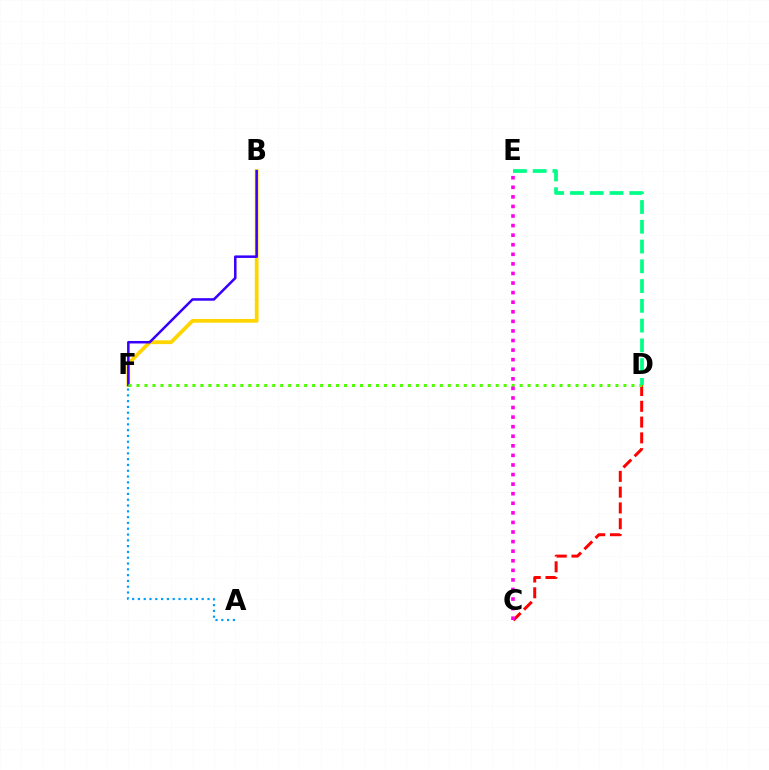{('C', 'D'): [{'color': '#ff0000', 'line_style': 'dashed', 'thickness': 2.14}], ('A', 'F'): [{'color': '#009eff', 'line_style': 'dotted', 'thickness': 1.58}], ('B', 'F'): [{'color': '#ffd500', 'line_style': 'solid', 'thickness': 2.7}, {'color': '#3700ff', 'line_style': 'solid', 'thickness': 1.82}], ('D', 'F'): [{'color': '#4fff00', 'line_style': 'dotted', 'thickness': 2.17}], ('D', 'E'): [{'color': '#00ff86', 'line_style': 'dashed', 'thickness': 2.68}], ('C', 'E'): [{'color': '#ff00ed', 'line_style': 'dotted', 'thickness': 2.6}]}